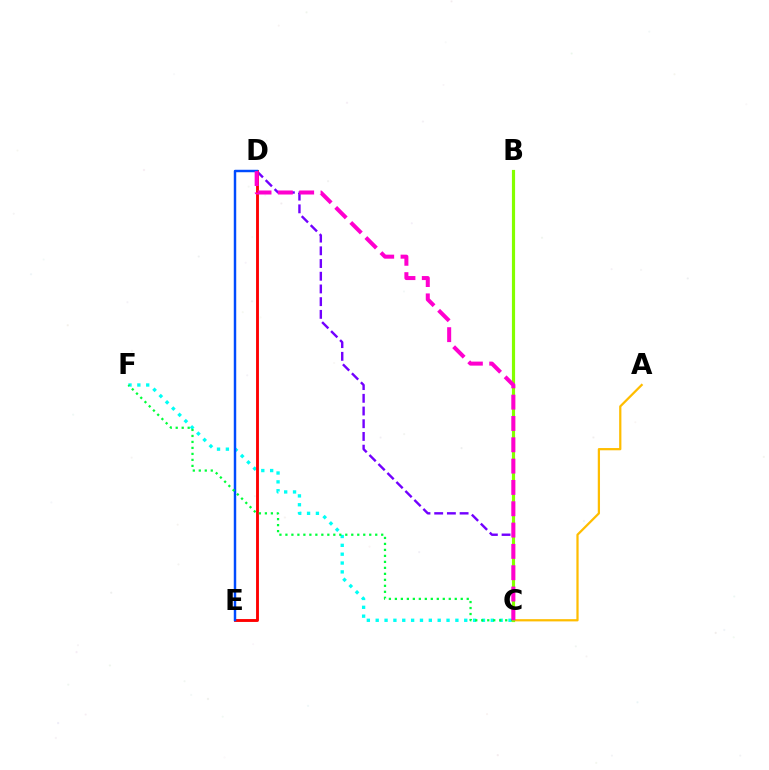{('C', 'D'): [{'color': '#7200ff', 'line_style': 'dashed', 'thickness': 1.73}, {'color': '#ff00cf', 'line_style': 'dashed', 'thickness': 2.9}], ('C', 'F'): [{'color': '#00fff6', 'line_style': 'dotted', 'thickness': 2.41}, {'color': '#00ff39', 'line_style': 'dotted', 'thickness': 1.63}], ('A', 'C'): [{'color': '#ffbd00', 'line_style': 'solid', 'thickness': 1.61}], ('D', 'E'): [{'color': '#ff0000', 'line_style': 'solid', 'thickness': 2.07}, {'color': '#004bff', 'line_style': 'solid', 'thickness': 1.77}], ('B', 'C'): [{'color': '#84ff00', 'line_style': 'solid', 'thickness': 2.28}]}